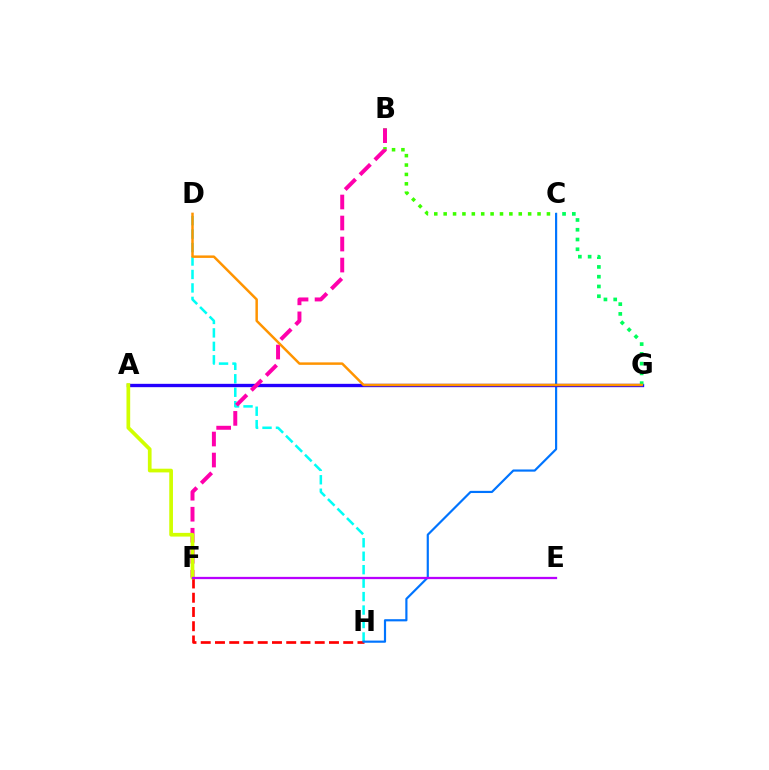{('B', 'C'): [{'color': '#3dff00', 'line_style': 'dotted', 'thickness': 2.55}], ('D', 'H'): [{'color': '#00fff6', 'line_style': 'dashed', 'thickness': 1.83}], ('F', 'H'): [{'color': '#ff0000', 'line_style': 'dashed', 'thickness': 1.94}], ('C', 'H'): [{'color': '#0074ff', 'line_style': 'solid', 'thickness': 1.57}], ('A', 'G'): [{'color': '#2500ff', 'line_style': 'solid', 'thickness': 2.41}], ('B', 'F'): [{'color': '#ff00ac', 'line_style': 'dashed', 'thickness': 2.85}], ('C', 'G'): [{'color': '#00ff5c', 'line_style': 'dotted', 'thickness': 2.65}], ('A', 'F'): [{'color': '#d1ff00', 'line_style': 'solid', 'thickness': 2.67}], ('E', 'F'): [{'color': '#b900ff', 'line_style': 'solid', 'thickness': 1.63}], ('D', 'G'): [{'color': '#ff9400', 'line_style': 'solid', 'thickness': 1.79}]}